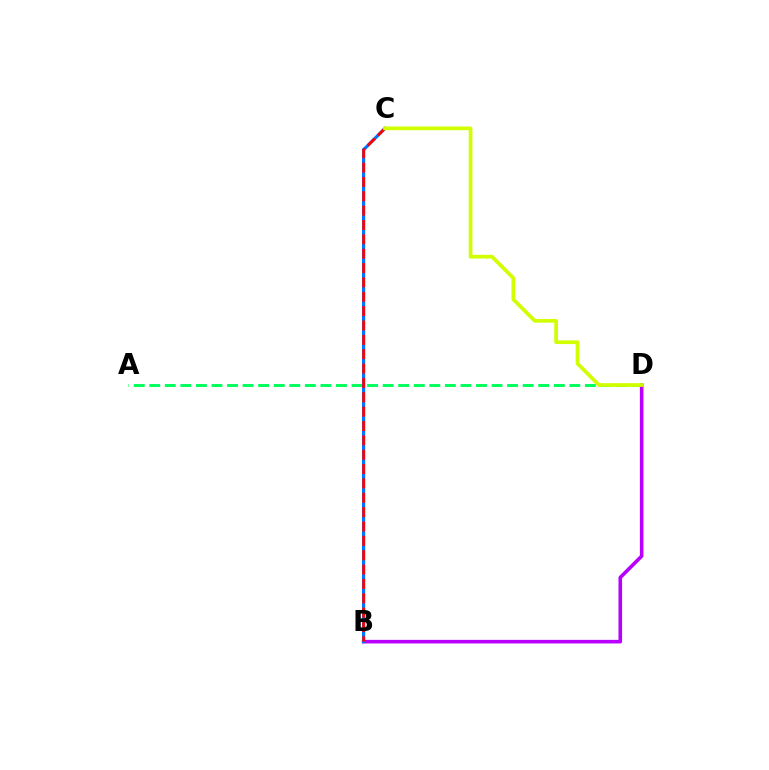{('A', 'D'): [{'color': '#00ff5c', 'line_style': 'dashed', 'thickness': 2.11}], ('B', 'D'): [{'color': '#b900ff', 'line_style': 'solid', 'thickness': 2.58}], ('B', 'C'): [{'color': '#0074ff', 'line_style': 'solid', 'thickness': 2.3}, {'color': '#ff0000', 'line_style': 'dashed', 'thickness': 1.95}], ('C', 'D'): [{'color': '#d1ff00', 'line_style': 'solid', 'thickness': 2.67}]}